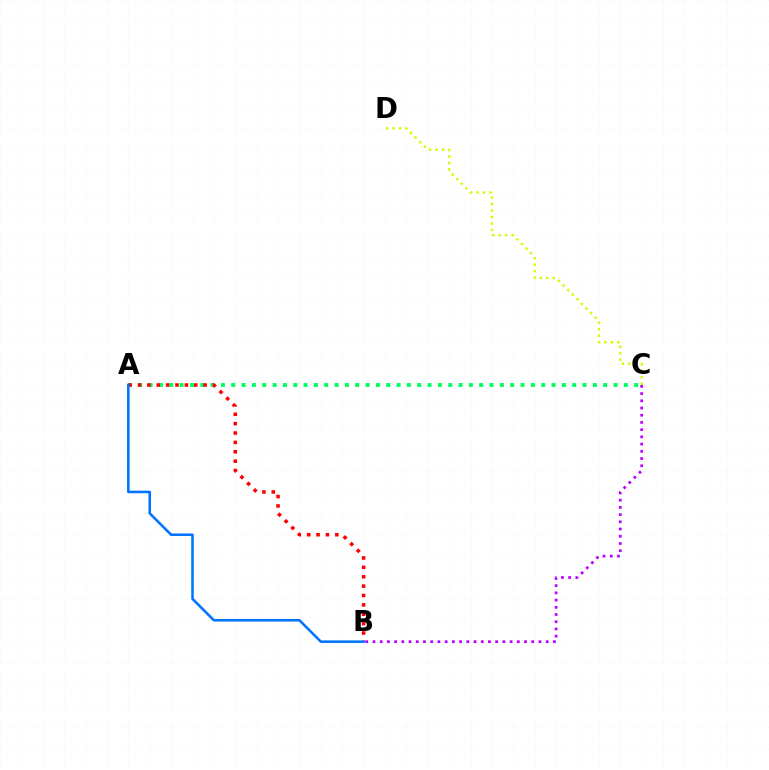{('C', 'D'): [{'color': '#d1ff00', 'line_style': 'dotted', 'thickness': 1.76}], ('B', 'C'): [{'color': '#b900ff', 'line_style': 'dotted', 'thickness': 1.96}], ('A', 'C'): [{'color': '#00ff5c', 'line_style': 'dotted', 'thickness': 2.81}], ('A', 'B'): [{'color': '#ff0000', 'line_style': 'dotted', 'thickness': 2.55}, {'color': '#0074ff', 'line_style': 'solid', 'thickness': 1.84}]}